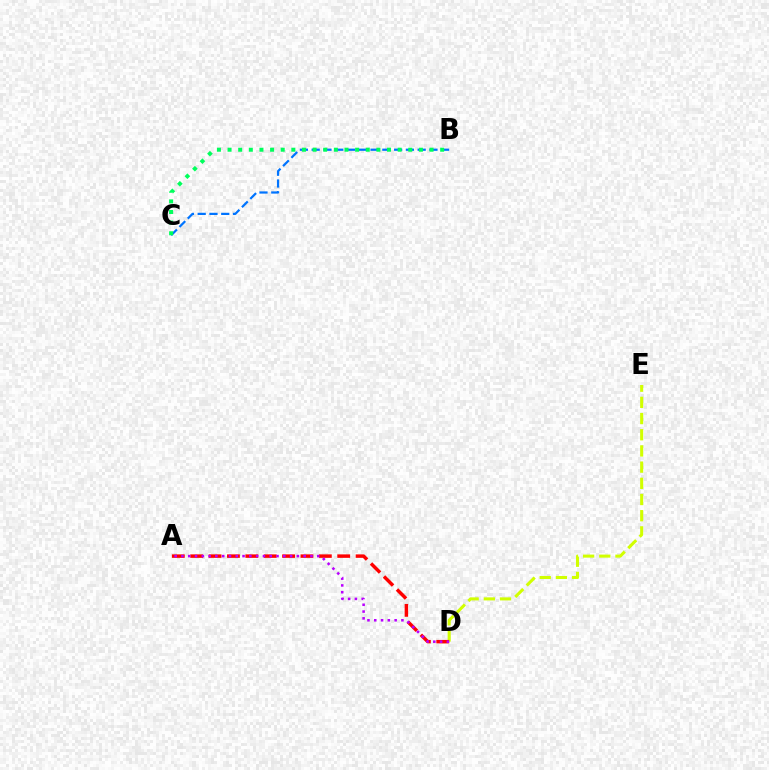{('D', 'E'): [{'color': '#d1ff00', 'line_style': 'dashed', 'thickness': 2.2}], ('B', 'C'): [{'color': '#0074ff', 'line_style': 'dashed', 'thickness': 1.6}, {'color': '#00ff5c', 'line_style': 'dotted', 'thickness': 2.89}], ('A', 'D'): [{'color': '#ff0000', 'line_style': 'dashed', 'thickness': 2.5}, {'color': '#b900ff', 'line_style': 'dotted', 'thickness': 1.84}]}